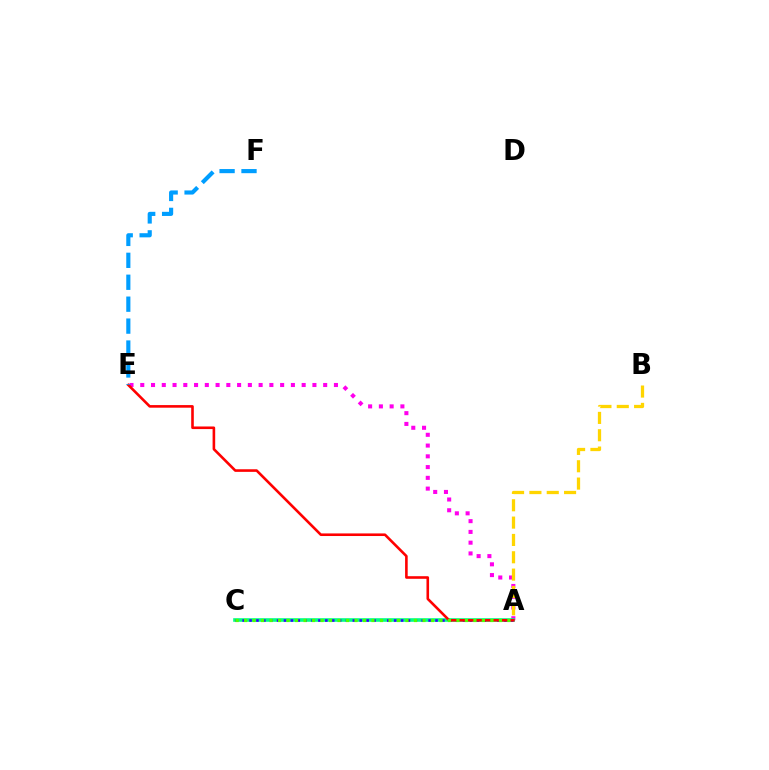{('A', 'E'): [{'color': '#ff00ed', 'line_style': 'dotted', 'thickness': 2.92}, {'color': '#ff0000', 'line_style': 'solid', 'thickness': 1.87}], ('A', 'C'): [{'color': '#00ff86', 'line_style': 'solid', 'thickness': 2.61}, {'color': '#3700ff', 'line_style': 'dotted', 'thickness': 1.87}, {'color': '#4fff00', 'line_style': 'dotted', 'thickness': 2.31}], ('A', 'B'): [{'color': '#ffd500', 'line_style': 'dashed', 'thickness': 2.36}], ('E', 'F'): [{'color': '#009eff', 'line_style': 'dashed', 'thickness': 2.98}]}